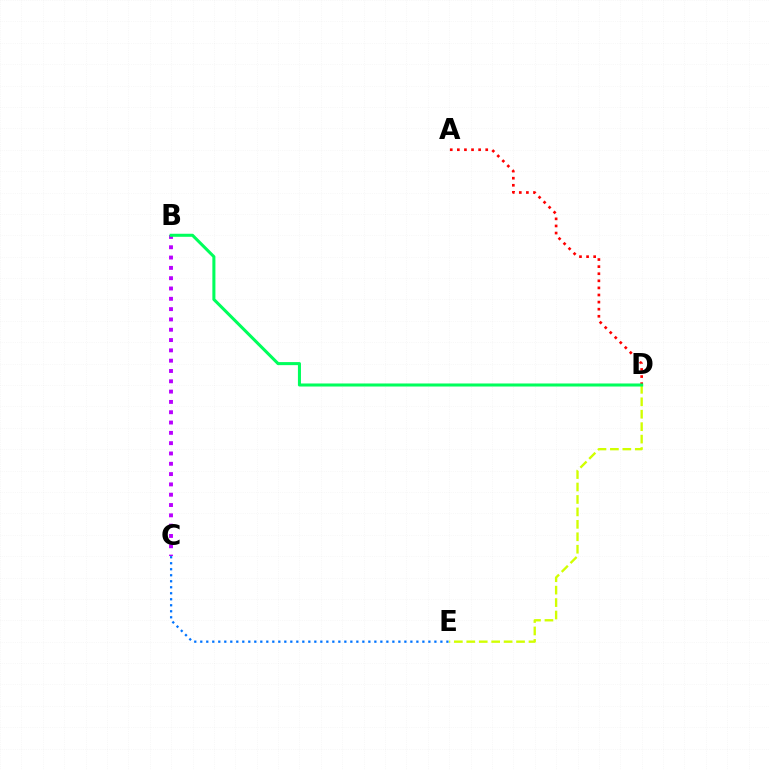{('B', 'C'): [{'color': '#b900ff', 'line_style': 'dotted', 'thickness': 2.8}], ('A', 'D'): [{'color': '#ff0000', 'line_style': 'dotted', 'thickness': 1.93}], ('D', 'E'): [{'color': '#d1ff00', 'line_style': 'dashed', 'thickness': 1.69}], ('B', 'D'): [{'color': '#00ff5c', 'line_style': 'solid', 'thickness': 2.2}], ('C', 'E'): [{'color': '#0074ff', 'line_style': 'dotted', 'thickness': 1.63}]}